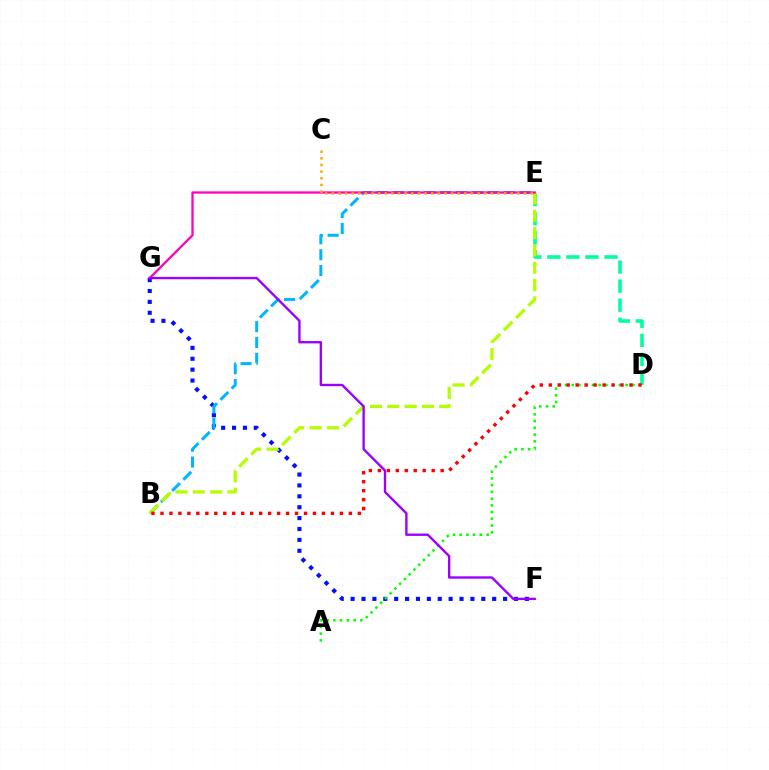{('F', 'G'): [{'color': '#0010ff', 'line_style': 'dotted', 'thickness': 2.96}, {'color': '#9b00ff', 'line_style': 'solid', 'thickness': 1.71}], ('D', 'E'): [{'color': '#00ff9d', 'line_style': 'dashed', 'thickness': 2.59}], ('B', 'E'): [{'color': '#00b5ff', 'line_style': 'dashed', 'thickness': 2.16}, {'color': '#b3ff00', 'line_style': 'dashed', 'thickness': 2.35}], ('A', 'D'): [{'color': '#08ff00', 'line_style': 'dotted', 'thickness': 1.83}], ('E', 'G'): [{'color': '#ff00bd', 'line_style': 'solid', 'thickness': 1.64}], ('B', 'D'): [{'color': '#ff0000', 'line_style': 'dotted', 'thickness': 2.44}], ('C', 'E'): [{'color': '#ffa500', 'line_style': 'dotted', 'thickness': 1.8}]}